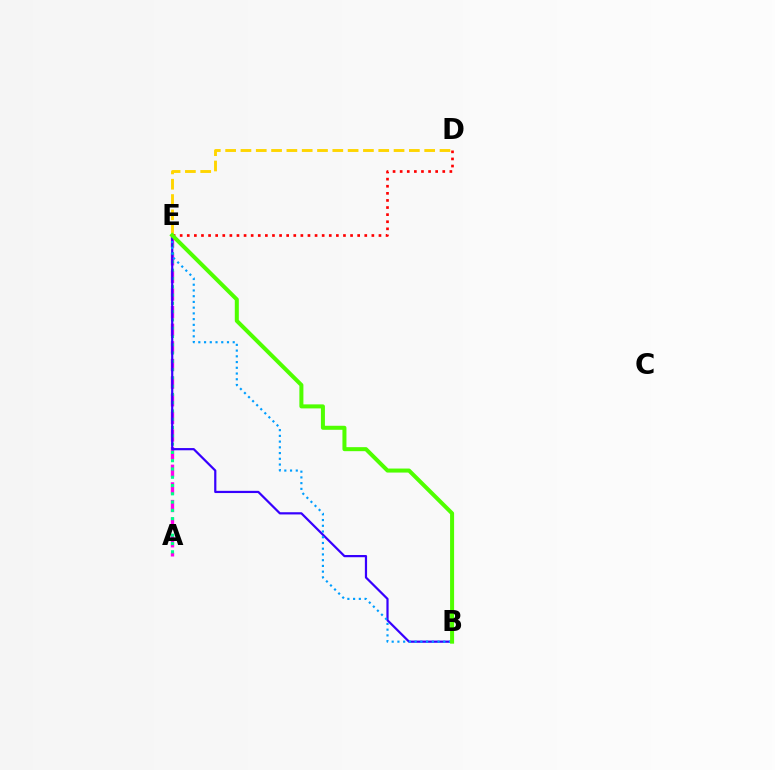{('A', 'E'): [{'color': '#ff00ed', 'line_style': 'dashed', 'thickness': 2.39}, {'color': '#00ff86', 'line_style': 'dotted', 'thickness': 2.25}], ('D', 'E'): [{'color': '#ffd500', 'line_style': 'dashed', 'thickness': 2.08}, {'color': '#ff0000', 'line_style': 'dotted', 'thickness': 1.93}], ('B', 'E'): [{'color': '#3700ff', 'line_style': 'solid', 'thickness': 1.59}, {'color': '#009eff', 'line_style': 'dotted', 'thickness': 1.56}, {'color': '#4fff00', 'line_style': 'solid', 'thickness': 2.9}]}